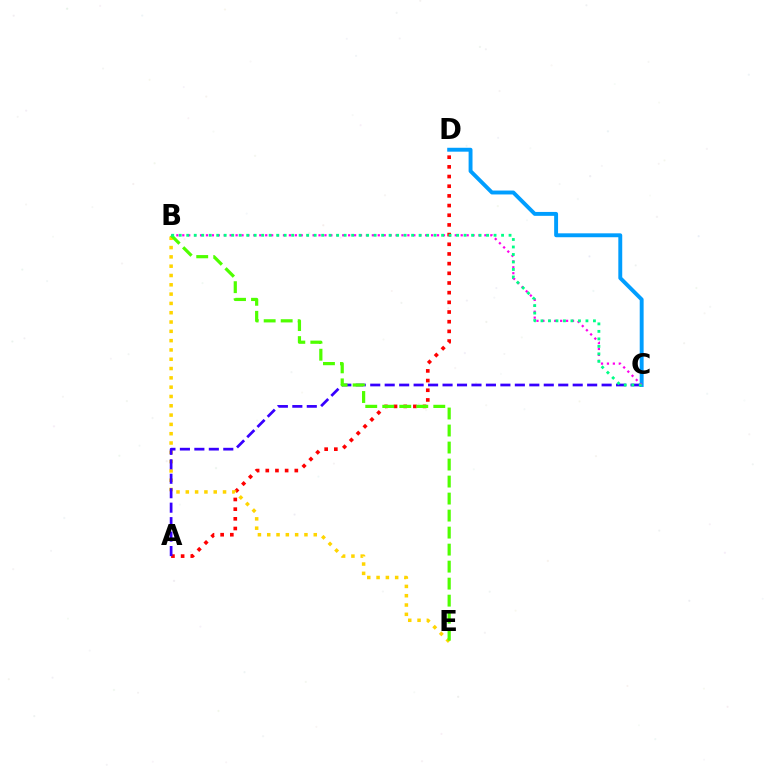{('C', 'D'): [{'color': '#009eff', 'line_style': 'solid', 'thickness': 2.81}], ('A', 'D'): [{'color': '#ff0000', 'line_style': 'dotted', 'thickness': 2.63}], ('B', 'E'): [{'color': '#ffd500', 'line_style': 'dotted', 'thickness': 2.53}, {'color': '#4fff00', 'line_style': 'dashed', 'thickness': 2.31}], ('A', 'C'): [{'color': '#3700ff', 'line_style': 'dashed', 'thickness': 1.96}], ('B', 'C'): [{'color': '#ff00ed', 'line_style': 'dotted', 'thickness': 1.61}, {'color': '#00ff86', 'line_style': 'dotted', 'thickness': 2.04}]}